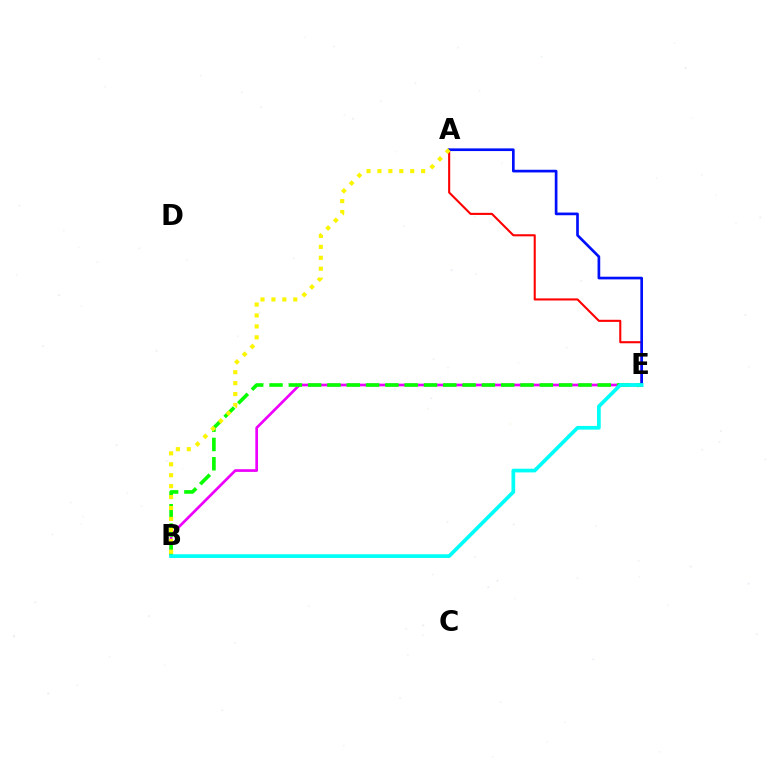{('B', 'E'): [{'color': '#ee00ff', 'line_style': 'solid', 'thickness': 1.94}, {'color': '#08ff00', 'line_style': 'dashed', 'thickness': 2.62}, {'color': '#00fff6', 'line_style': 'solid', 'thickness': 2.66}], ('A', 'E'): [{'color': '#ff0000', 'line_style': 'solid', 'thickness': 1.5}, {'color': '#0010ff', 'line_style': 'solid', 'thickness': 1.93}], ('A', 'B'): [{'color': '#fcf500', 'line_style': 'dotted', 'thickness': 2.97}]}